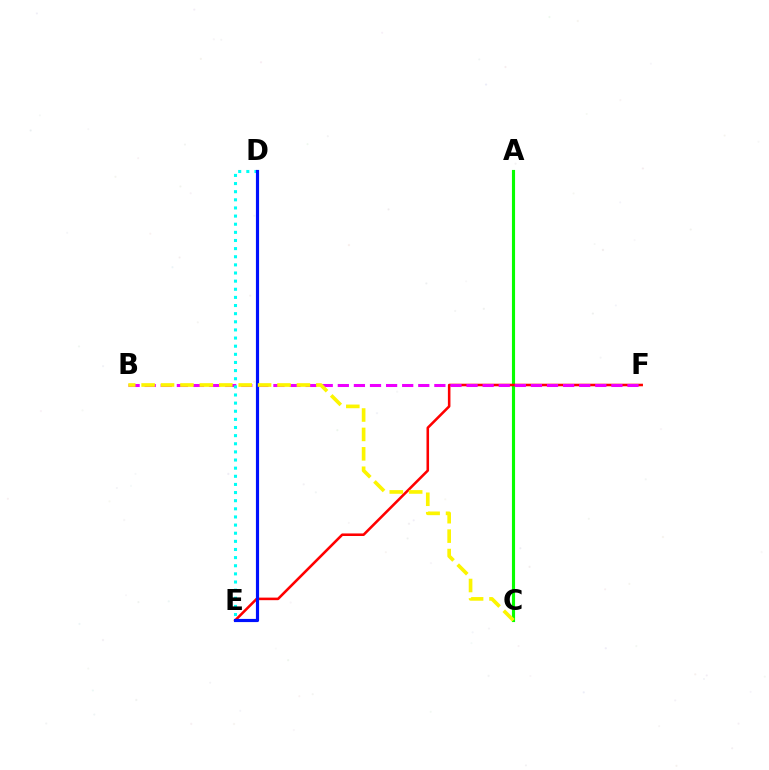{('A', 'C'): [{'color': '#08ff00', 'line_style': 'solid', 'thickness': 2.25}], ('E', 'F'): [{'color': '#ff0000', 'line_style': 'solid', 'thickness': 1.85}], ('B', 'F'): [{'color': '#ee00ff', 'line_style': 'dashed', 'thickness': 2.19}], ('D', 'E'): [{'color': '#00fff6', 'line_style': 'dotted', 'thickness': 2.21}, {'color': '#0010ff', 'line_style': 'solid', 'thickness': 2.28}], ('B', 'C'): [{'color': '#fcf500', 'line_style': 'dashed', 'thickness': 2.64}]}